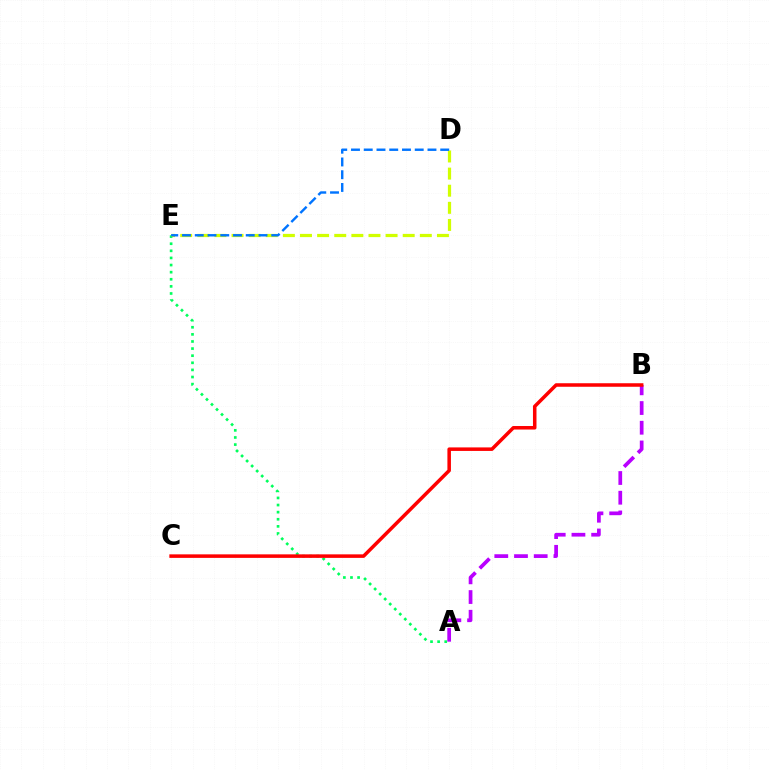{('A', 'E'): [{'color': '#00ff5c', 'line_style': 'dotted', 'thickness': 1.93}], ('A', 'B'): [{'color': '#b900ff', 'line_style': 'dashed', 'thickness': 2.68}], ('D', 'E'): [{'color': '#d1ff00', 'line_style': 'dashed', 'thickness': 2.33}, {'color': '#0074ff', 'line_style': 'dashed', 'thickness': 1.73}], ('B', 'C'): [{'color': '#ff0000', 'line_style': 'solid', 'thickness': 2.54}]}